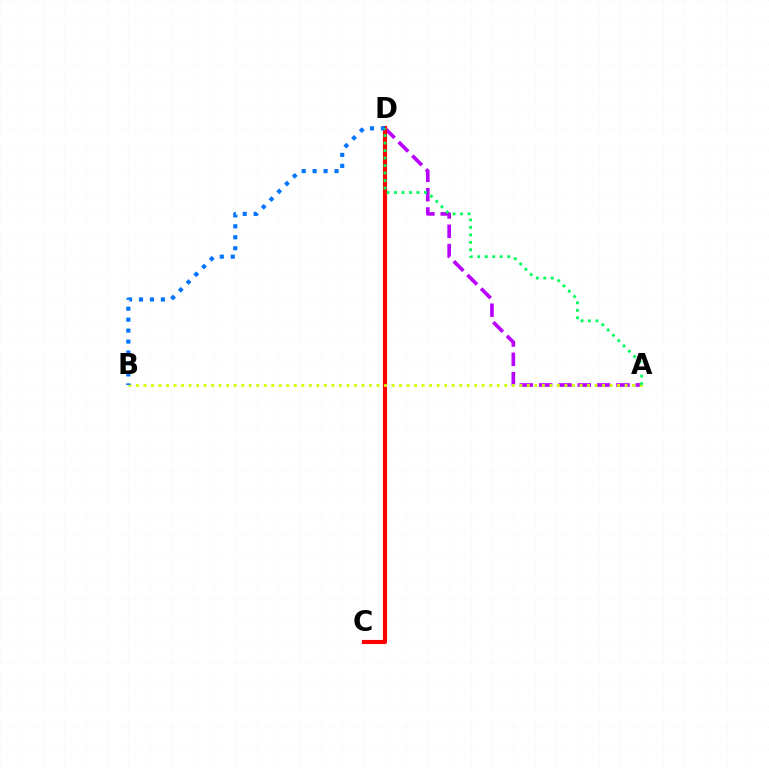{('A', 'D'): [{'color': '#b900ff', 'line_style': 'dashed', 'thickness': 2.63}, {'color': '#00ff5c', 'line_style': 'dotted', 'thickness': 2.04}], ('C', 'D'): [{'color': '#ff0000', 'line_style': 'solid', 'thickness': 2.99}], ('A', 'B'): [{'color': '#d1ff00', 'line_style': 'dotted', 'thickness': 2.04}], ('B', 'D'): [{'color': '#0074ff', 'line_style': 'dotted', 'thickness': 2.98}]}